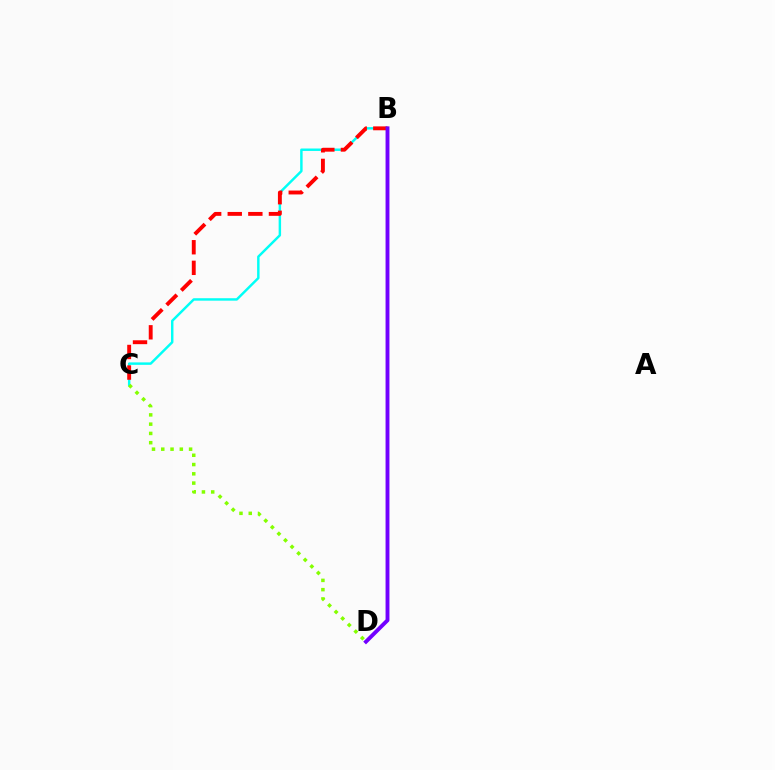{('B', 'C'): [{'color': '#00fff6', 'line_style': 'solid', 'thickness': 1.76}, {'color': '#ff0000', 'line_style': 'dashed', 'thickness': 2.8}], ('C', 'D'): [{'color': '#84ff00', 'line_style': 'dotted', 'thickness': 2.52}], ('B', 'D'): [{'color': '#7200ff', 'line_style': 'solid', 'thickness': 2.8}]}